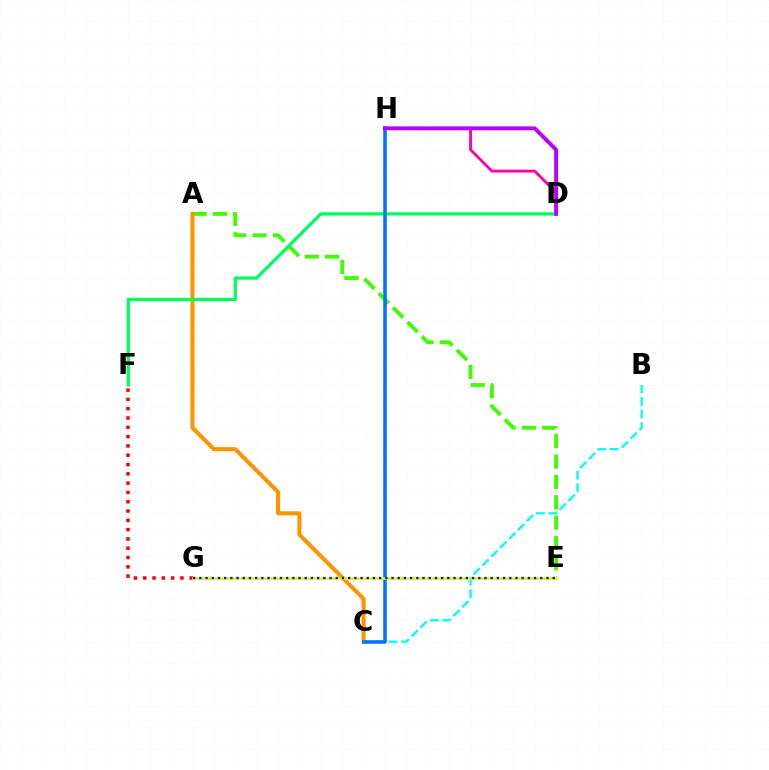{('A', 'E'): [{'color': '#3dff00', 'line_style': 'dashed', 'thickness': 2.76}], ('A', 'C'): [{'color': '#ff9400', 'line_style': 'solid', 'thickness': 2.92}], ('D', 'H'): [{'color': '#ff00ac', 'line_style': 'solid', 'thickness': 2.04}, {'color': '#b900ff', 'line_style': 'solid', 'thickness': 2.8}], ('D', 'F'): [{'color': '#00ff5c', 'line_style': 'solid', 'thickness': 2.35}], ('B', 'C'): [{'color': '#00fff6', 'line_style': 'dashed', 'thickness': 1.7}], ('F', 'G'): [{'color': '#ff0000', 'line_style': 'dotted', 'thickness': 2.53}], ('C', 'H'): [{'color': '#0074ff', 'line_style': 'solid', 'thickness': 2.57}], ('E', 'G'): [{'color': '#d1ff00', 'line_style': 'solid', 'thickness': 1.94}, {'color': '#2500ff', 'line_style': 'dotted', 'thickness': 1.68}]}